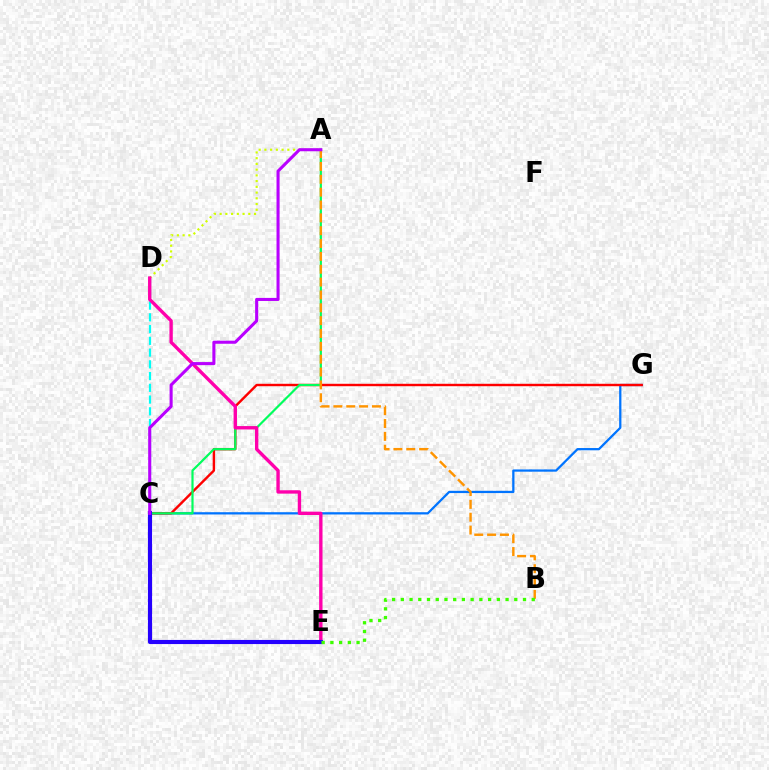{('A', 'D'): [{'color': '#d1ff00', 'line_style': 'dotted', 'thickness': 1.56}], ('C', 'G'): [{'color': '#0074ff', 'line_style': 'solid', 'thickness': 1.63}, {'color': '#ff0000', 'line_style': 'solid', 'thickness': 1.74}], ('A', 'C'): [{'color': '#00ff5c', 'line_style': 'solid', 'thickness': 1.57}, {'color': '#b900ff', 'line_style': 'solid', 'thickness': 2.21}], ('C', 'D'): [{'color': '#00fff6', 'line_style': 'dashed', 'thickness': 1.6}], ('A', 'B'): [{'color': '#ff9400', 'line_style': 'dashed', 'thickness': 1.75}], ('D', 'E'): [{'color': '#ff00ac', 'line_style': 'solid', 'thickness': 2.42}], ('C', 'E'): [{'color': '#2500ff', 'line_style': 'solid', 'thickness': 2.96}], ('B', 'E'): [{'color': '#3dff00', 'line_style': 'dotted', 'thickness': 2.37}]}